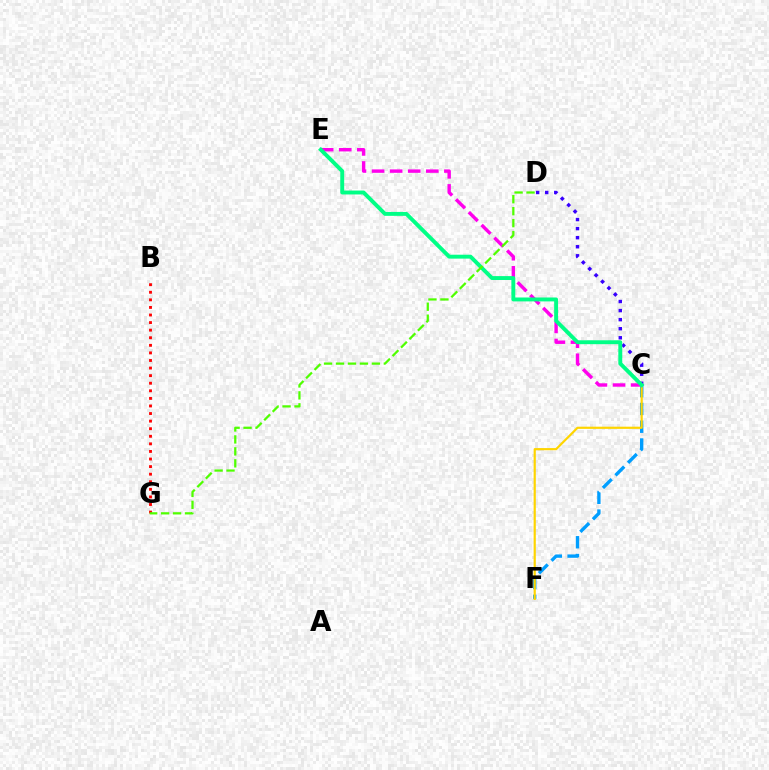{('C', 'E'): [{'color': '#ff00ed', 'line_style': 'dashed', 'thickness': 2.46}, {'color': '#00ff86', 'line_style': 'solid', 'thickness': 2.81}], ('C', 'F'): [{'color': '#009eff', 'line_style': 'dashed', 'thickness': 2.41}, {'color': '#ffd500', 'line_style': 'solid', 'thickness': 1.57}], ('C', 'D'): [{'color': '#3700ff', 'line_style': 'dotted', 'thickness': 2.46}], ('B', 'G'): [{'color': '#ff0000', 'line_style': 'dotted', 'thickness': 2.06}], ('D', 'G'): [{'color': '#4fff00', 'line_style': 'dashed', 'thickness': 1.62}]}